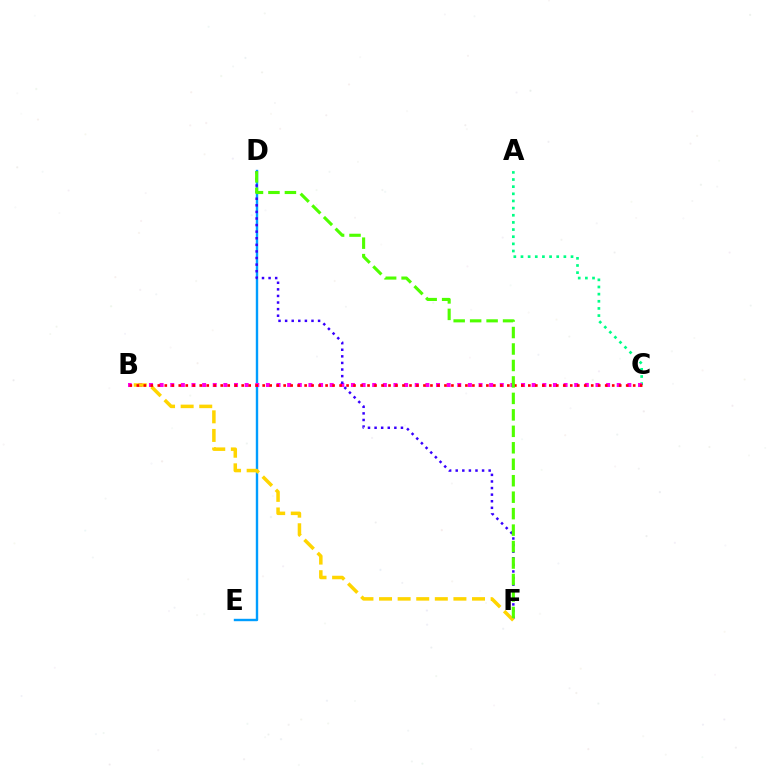{('D', 'E'): [{'color': '#009eff', 'line_style': 'solid', 'thickness': 1.73}], ('A', 'C'): [{'color': '#00ff86', 'line_style': 'dotted', 'thickness': 1.94}], ('B', 'C'): [{'color': '#ff00ed', 'line_style': 'dotted', 'thickness': 2.89}, {'color': '#ff0000', 'line_style': 'dotted', 'thickness': 1.9}], ('D', 'F'): [{'color': '#3700ff', 'line_style': 'dotted', 'thickness': 1.79}, {'color': '#4fff00', 'line_style': 'dashed', 'thickness': 2.24}], ('B', 'F'): [{'color': '#ffd500', 'line_style': 'dashed', 'thickness': 2.53}]}